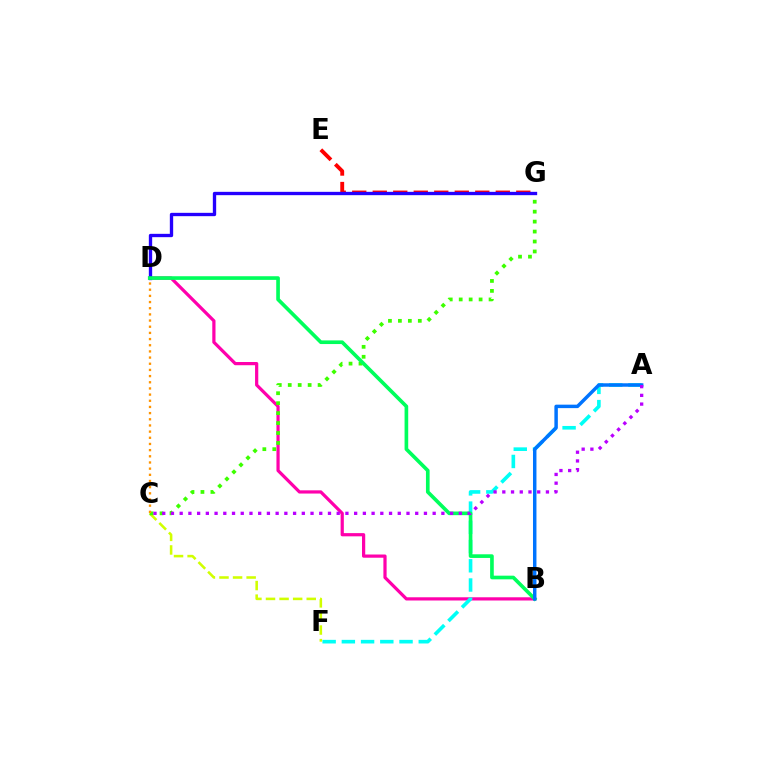{('E', 'G'): [{'color': '#ff0000', 'line_style': 'dashed', 'thickness': 2.79}], ('C', 'F'): [{'color': '#d1ff00', 'line_style': 'dashed', 'thickness': 1.84}], ('B', 'D'): [{'color': '#ff00ac', 'line_style': 'solid', 'thickness': 2.31}, {'color': '#00ff5c', 'line_style': 'solid', 'thickness': 2.63}], ('C', 'G'): [{'color': '#3dff00', 'line_style': 'dotted', 'thickness': 2.7}], ('A', 'F'): [{'color': '#00fff6', 'line_style': 'dashed', 'thickness': 2.61}], ('C', 'D'): [{'color': '#ff9400', 'line_style': 'dotted', 'thickness': 1.68}], ('D', 'G'): [{'color': '#2500ff', 'line_style': 'solid', 'thickness': 2.4}], ('A', 'B'): [{'color': '#0074ff', 'line_style': 'solid', 'thickness': 2.49}], ('A', 'C'): [{'color': '#b900ff', 'line_style': 'dotted', 'thickness': 2.37}]}